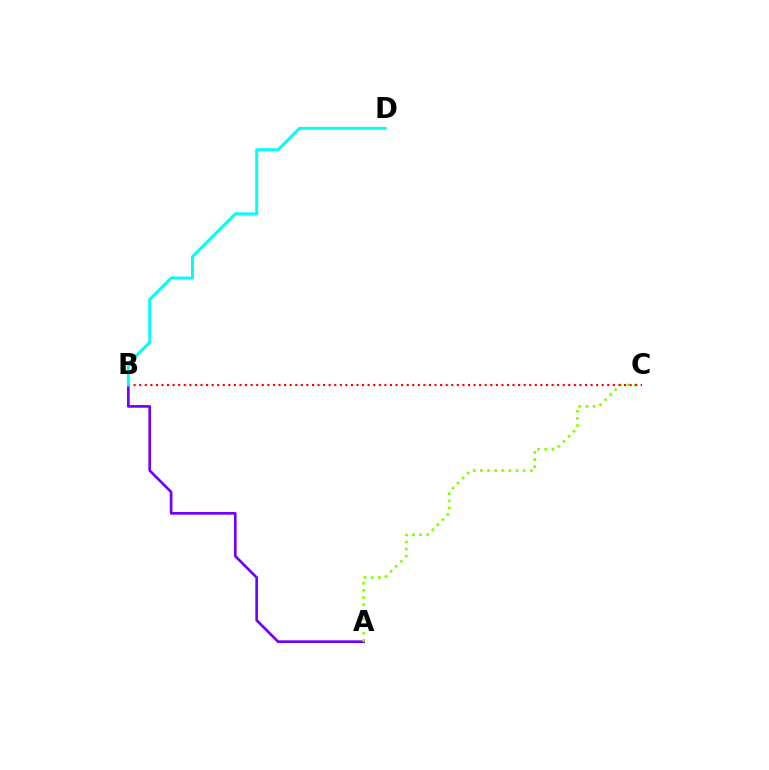{('A', 'B'): [{'color': '#7200ff', 'line_style': 'solid', 'thickness': 1.94}], ('A', 'C'): [{'color': '#84ff00', 'line_style': 'dotted', 'thickness': 1.94}], ('B', 'C'): [{'color': '#ff0000', 'line_style': 'dotted', 'thickness': 1.51}], ('B', 'D'): [{'color': '#00fff6', 'line_style': 'solid', 'thickness': 2.15}]}